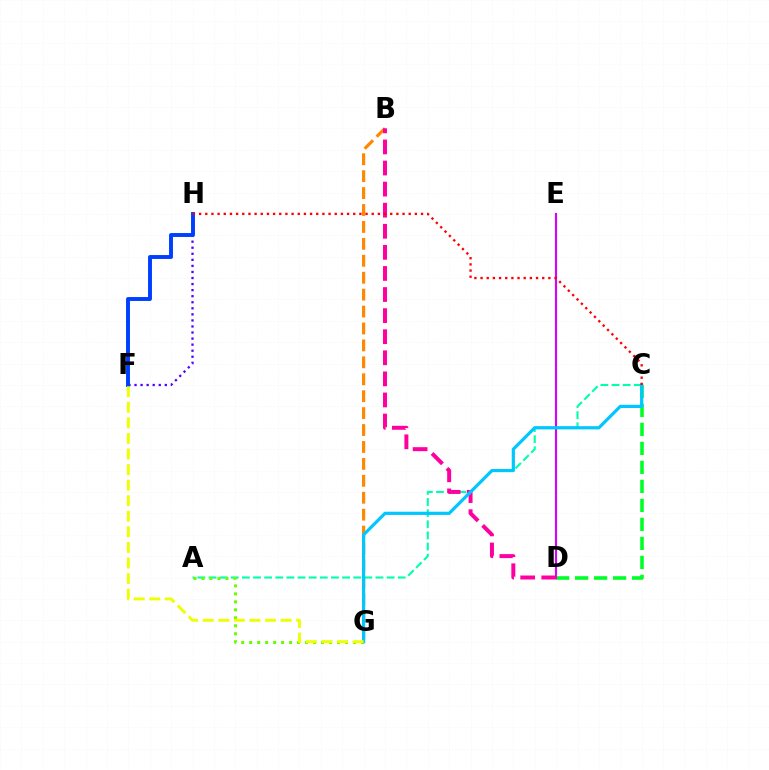{('C', 'D'): [{'color': '#00ff27', 'line_style': 'dashed', 'thickness': 2.58}], ('F', 'H'): [{'color': '#4f00ff', 'line_style': 'dotted', 'thickness': 1.65}, {'color': '#003fff', 'line_style': 'solid', 'thickness': 2.82}], ('B', 'G'): [{'color': '#ff8800', 'line_style': 'dashed', 'thickness': 2.3}], ('A', 'C'): [{'color': '#00ffaf', 'line_style': 'dashed', 'thickness': 1.51}], ('A', 'G'): [{'color': '#66ff00', 'line_style': 'dotted', 'thickness': 2.17}], ('D', 'E'): [{'color': '#d600ff', 'line_style': 'solid', 'thickness': 1.53}], ('B', 'D'): [{'color': '#ff00a0', 'line_style': 'dashed', 'thickness': 2.86}], ('C', 'G'): [{'color': '#00c7ff', 'line_style': 'solid', 'thickness': 2.31}], ('F', 'G'): [{'color': '#eeff00', 'line_style': 'dashed', 'thickness': 2.12}], ('C', 'H'): [{'color': '#ff0000', 'line_style': 'dotted', 'thickness': 1.67}]}